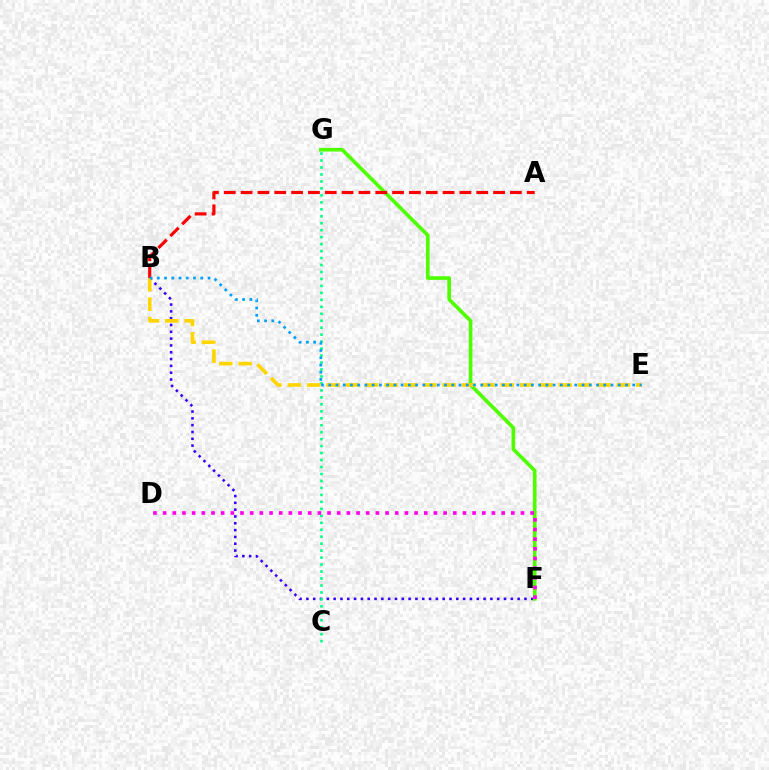{('B', 'F'): [{'color': '#3700ff', 'line_style': 'dotted', 'thickness': 1.85}], ('F', 'G'): [{'color': '#4fff00', 'line_style': 'solid', 'thickness': 2.63}], ('C', 'G'): [{'color': '#00ff86', 'line_style': 'dotted', 'thickness': 1.89}], ('A', 'B'): [{'color': '#ff0000', 'line_style': 'dashed', 'thickness': 2.29}], ('D', 'F'): [{'color': '#ff00ed', 'line_style': 'dotted', 'thickness': 2.63}], ('B', 'E'): [{'color': '#ffd500', 'line_style': 'dashed', 'thickness': 2.63}, {'color': '#009eff', 'line_style': 'dotted', 'thickness': 1.97}]}